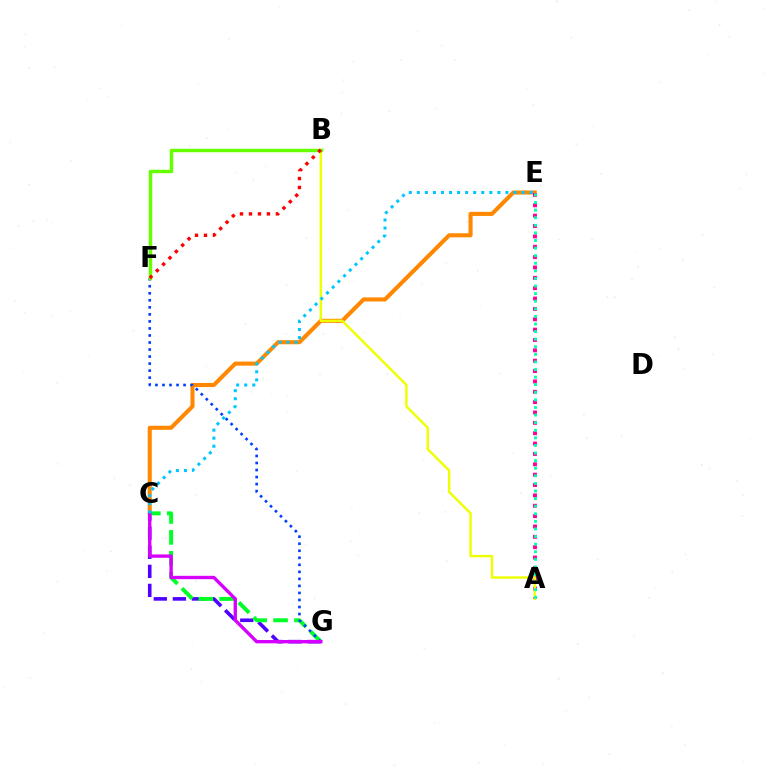{('C', 'G'): [{'color': '#4f00ff', 'line_style': 'dashed', 'thickness': 2.59}, {'color': '#00ff27', 'line_style': 'dashed', 'thickness': 2.84}, {'color': '#d600ff', 'line_style': 'solid', 'thickness': 2.42}], ('C', 'E'): [{'color': '#ff8800', 'line_style': 'solid', 'thickness': 2.93}, {'color': '#00c7ff', 'line_style': 'dotted', 'thickness': 2.19}], ('A', 'E'): [{'color': '#ff00a0', 'line_style': 'dotted', 'thickness': 2.81}, {'color': '#00ffaf', 'line_style': 'dotted', 'thickness': 2.06}], ('A', 'B'): [{'color': '#eeff00', 'line_style': 'solid', 'thickness': 1.75}], ('F', 'G'): [{'color': '#003fff', 'line_style': 'dotted', 'thickness': 1.91}], ('B', 'F'): [{'color': '#66ff00', 'line_style': 'solid', 'thickness': 2.48}, {'color': '#ff0000', 'line_style': 'dotted', 'thickness': 2.44}]}